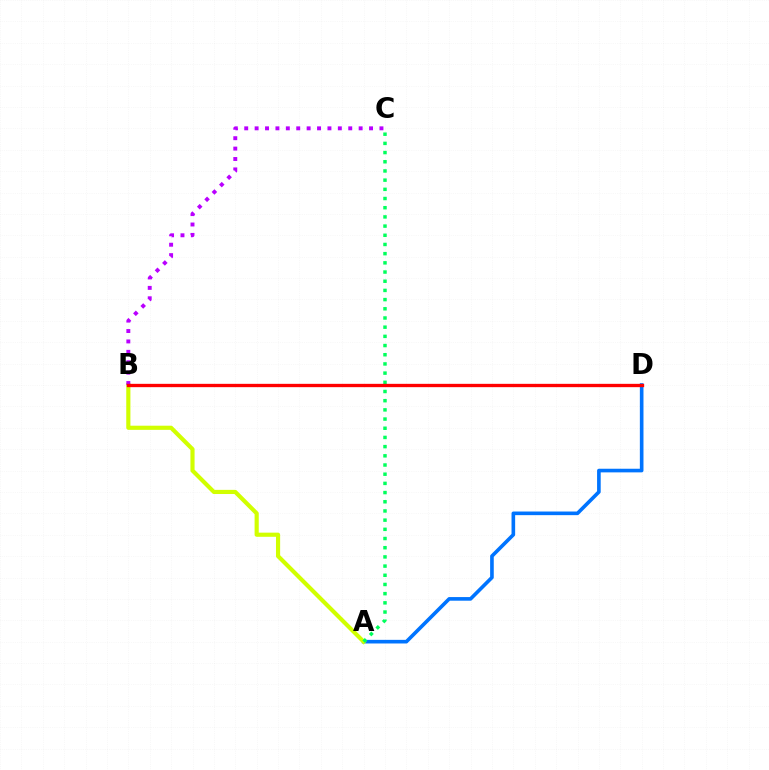{('A', 'D'): [{'color': '#0074ff', 'line_style': 'solid', 'thickness': 2.61}], ('A', 'B'): [{'color': '#d1ff00', 'line_style': 'solid', 'thickness': 2.99}], ('B', 'C'): [{'color': '#b900ff', 'line_style': 'dotted', 'thickness': 2.83}], ('A', 'C'): [{'color': '#00ff5c', 'line_style': 'dotted', 'thickness': 2.5}], ('B', 'D'): [{'color': '#ff0000', 'line_style': 'solid', 'thickness': 2.39}]}